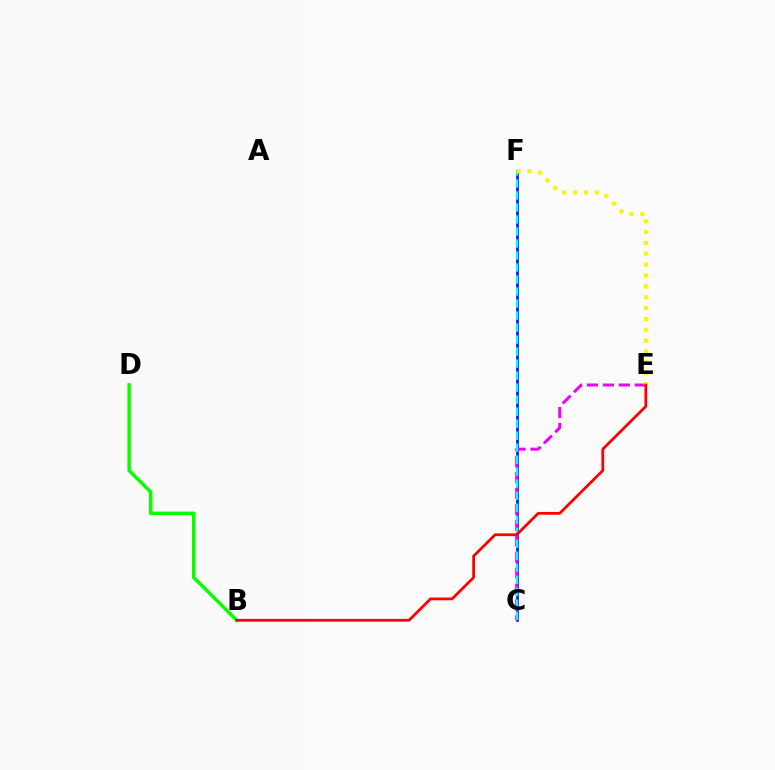{('C', 'F'): [{'color': '#0010ff', 'line_style': 'solid', 'thickness': 1.89}, {'color': '#00fff6', 'line_style': 'dashed', 'thickness': 1.63}], ('C', 'E'): [{'color': '#ee00ff', 'line_style': 'dashed', 'thickness': 2.16}], ('B', 'D'): [{'color': '#08ff00', 'line_style': 'solid', 'thickness': 2.52}], ('E', 'F'): [{'color': '#fcf500', 'line_style': 'dotted', 'thickness': 2.95}], ('B', 'E'): [{'color': '#ff0000', 'line_style': 'solid', 'thickness': 1.99}]}